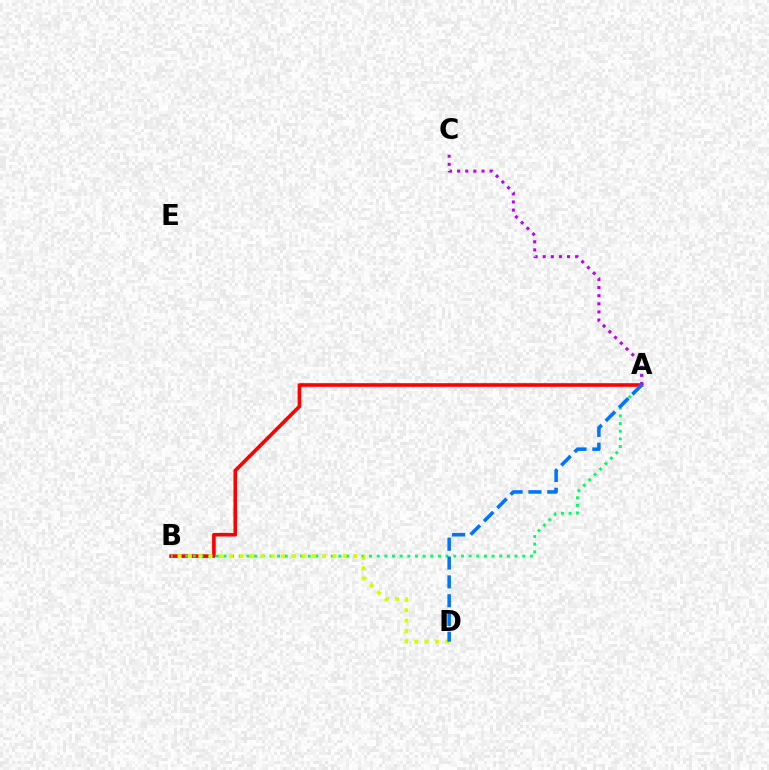{('A', 'B'): [{'color': '#ff0000', 'line_style': 'solid', 'thickness': 2.61}, {'color': '#00ff5c', 'line_style': 'dotted', 'thickness': 2.08}], ('A', 'C'): [{'color': '#b900ff', 'line_style': 'dotted', 'thickness': 2.21}], ('B', 'D'): [{'color': '#d1ff00', 'line_style': 'dotted', 'thickness': 2.8}], ('A', 'D'): [{'color': '#0074ff', 'line_style': 'dashed', 'thickness': 2.56}]}